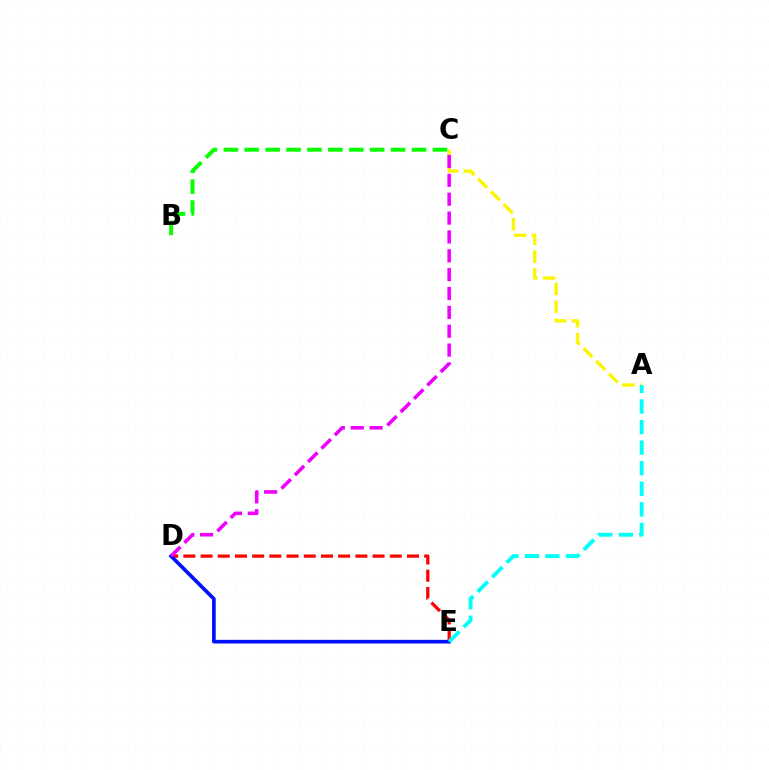{('A', 'C'): [{'color': '#fcf500', 'line_style': 'dashed', 'thickness': 2.43}], ('D', 'E'): [{'color': '#ff0000', 'line_style': 'dashed', 'thickness': 2.34}, {'color': '#0010ff', 'line_style': 'solid', 'thickness': 2.63}], ('A', 'E'): [{'color': '#00fff6', 'line_style': 'dashed', 'thickness': 2.8}], ('B', 'C'): [{'color': '#08ff00', 'line_style': 'dashed', 'thickness': 2.84}], ('C', 'D'): [{'color': '#ee00ff', 'line_style': 'dashed', 'thickness': 2.56}]}